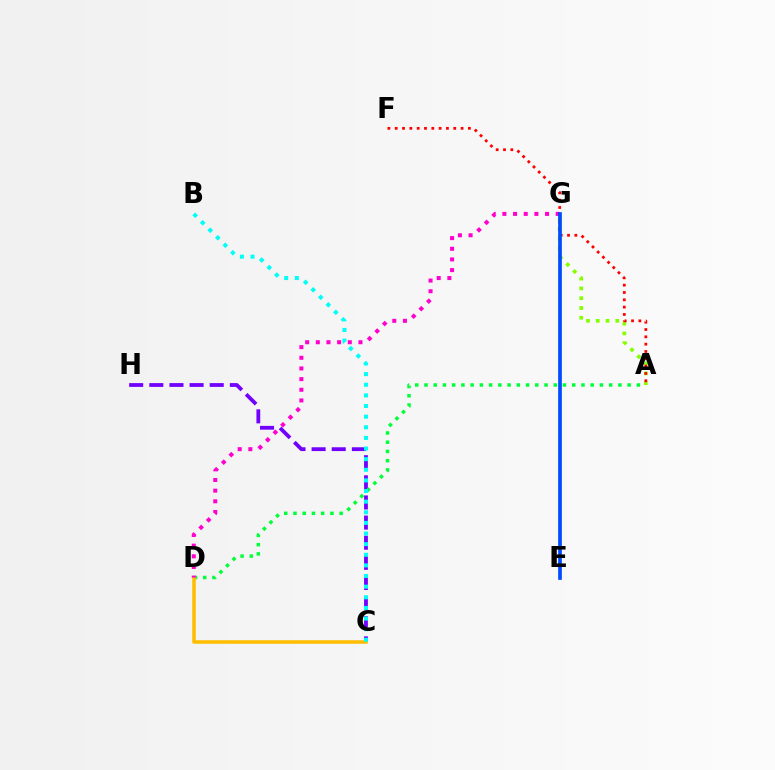{('C', 'H'): [{'color': '#7200ff', 'line_style': 'dashed', 'thickness': 2.73}], ('A', 'G'): [{'color': '#84ff00', 'line_style': 'dotted', 'thickness': 2.66}], ('A', 'D'): [{'color': '#00ff39', 'line_style': 'dotted', 'thickness': 2.51}], ('C', 'D'): [{'color': '#ffbd00', 'line_style': 'solid', 'thickness': 2.54}], ('A', 'F'): [{'color': '#ff0000', 'line_style': 'dotted', 'thickness': 1.99}], ('B', 'C'): [{'color': '#00fff6', 'line_style': 'dotted', 'thickness': 2.89}], ('D', 'G'): [{'color': '#ff00cf', 'line_style': 'dotted', 'thickness': 2.9}], ('E', 'G'): [{'color': '#004bff', 'line_style': 'solid', 'thickness': 2.65}]}